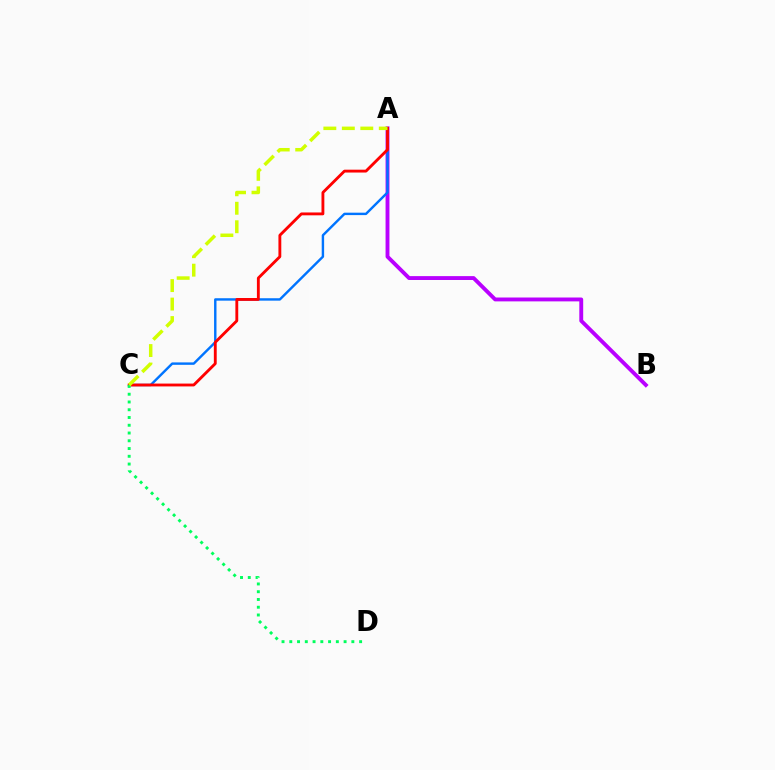{('A', 'B'): [{'color': '#b900ff', 'line_style': 'solid', 'thickness': 2.79}], ('A', 'C'): [{'color': '#0074ff', 'line_style': 'solid', 'thickness': 1.74}, {'color': '#ff0000', 'line_style': 'solid', 'thickness': 2.06}, {'color': '#d1ff00', 'line_style': 'dashed', 'thickness': 2.51}], ('C', 'D'): [{'color': '#00ff5c', 'line_style': 'dotted', 'thickness': 2.11}]}